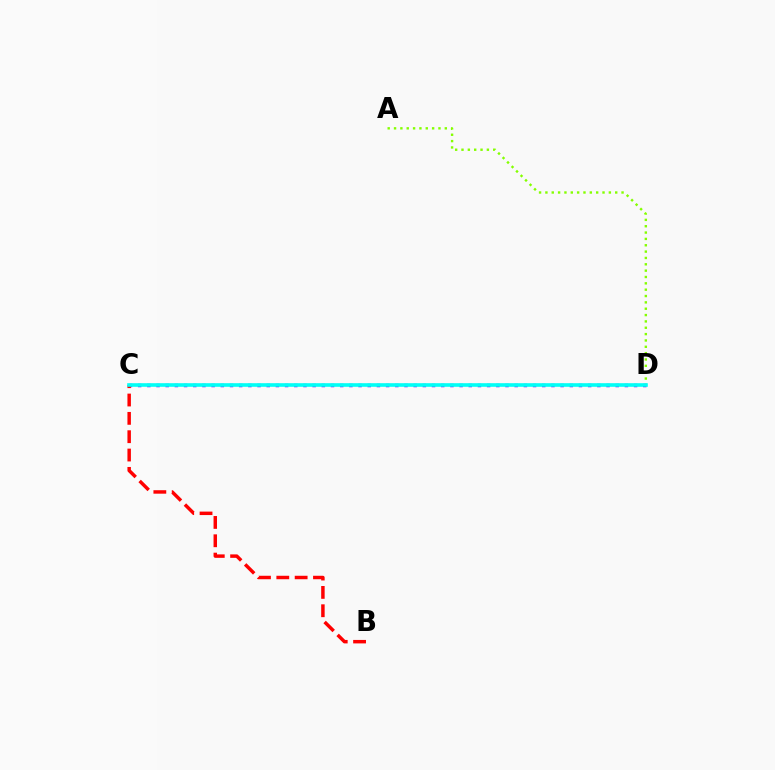{('A', 'D'): [{'color': '#84ff00', 'line_style': 'dotted', 'thickness': 1.72}], ('C', 'D'): [{'color': '#7200ff', 'line_style': 'dotted', 'thickness': 2.5}, {'color': '#00fff6', 'line_style': 'solid', 'thickness': 2.6}], ('B', 'C'): [{'color': '#ff0000', 'line_style': 'dashed', 'thickness': 2.49}]}